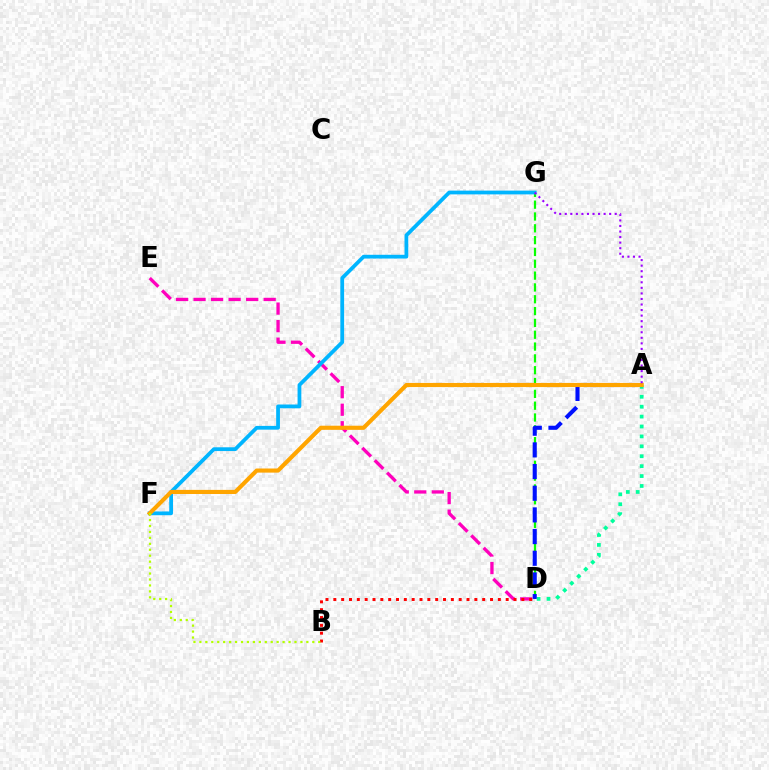{('D', 'G'): [{'color': '#08ff00', 'line_style': 'dashed', 'thickness': 1.61}], ('D', 'E'): [{'color': '#ff00bd', 'line_style': 'dashed', 'thickness': 2.38}], ('A', 'D'): [{'color': '#00ff9d', 'line_style': 'dotted', 'thickness': 2.69}, {'color': '#0010ff', 'line_style': 'dashed', 'thickness': 2.94}], ('B', 'D'): [{'color': '#ff0000', 'line_style': 'dotted', 'thickness': 2.13}], ('F', 'G'): [{'color': '#00b5ff', 'line_style': 'solid', 'thickness': 2.71}], ('A', 'F'): [{'color': '#ffa500', 'line_style': 'solid', 'thickness': 2.97}], ('B', 'F'): [{'color': '#b3ff00', 'line_style': 'dotted', 'thickness': 1.61}], ('A', 'G'): [{'color': '#9b00ff', 'line_style': 'dotted', 'thickness': 1.51}]}